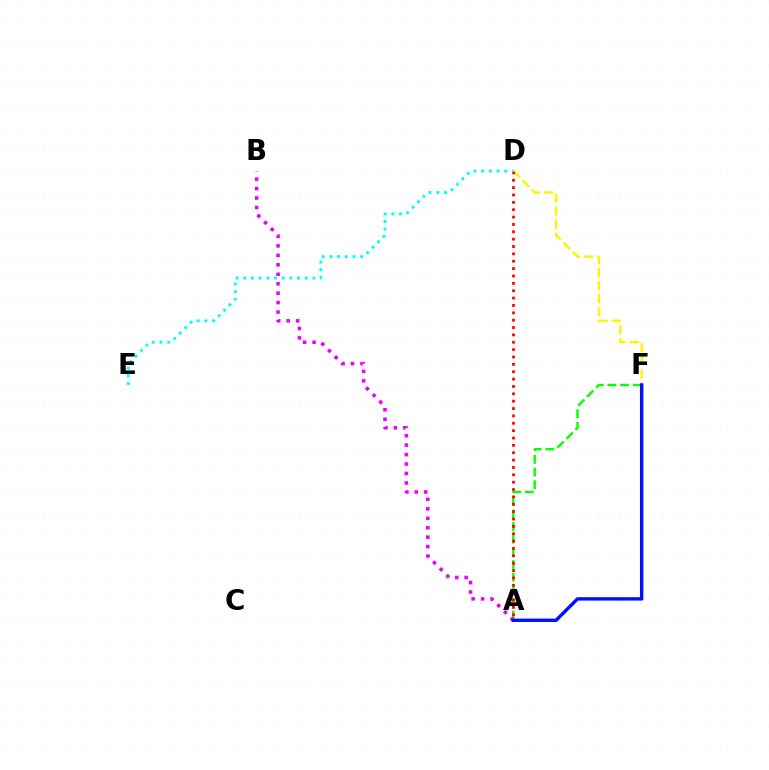{('A', 'F'): [{'color': '#08ff00', 'line_style': 'dashed', 'thickness': 1.72}, {'color': '#0010ff', 'line_style': 'solid', 'thickness': 2.46}], ('D', 'F'): [{'color': '#fcf500', 'line_style': 'dashed', 'thickness': 1.78}], ('A', 'D'): [{'color': '#ff0000', 'line_style': 'dotted', 'thickness': 2.0}], ('A', 'B'): [{'color': '#ee00ff', 'line_style': 'dotted', 'thickness': 2.57}], ('D', 'E'): [{'color': '#00fff6', 'line_style': 'dotted', 'thickness': 2.09}]}